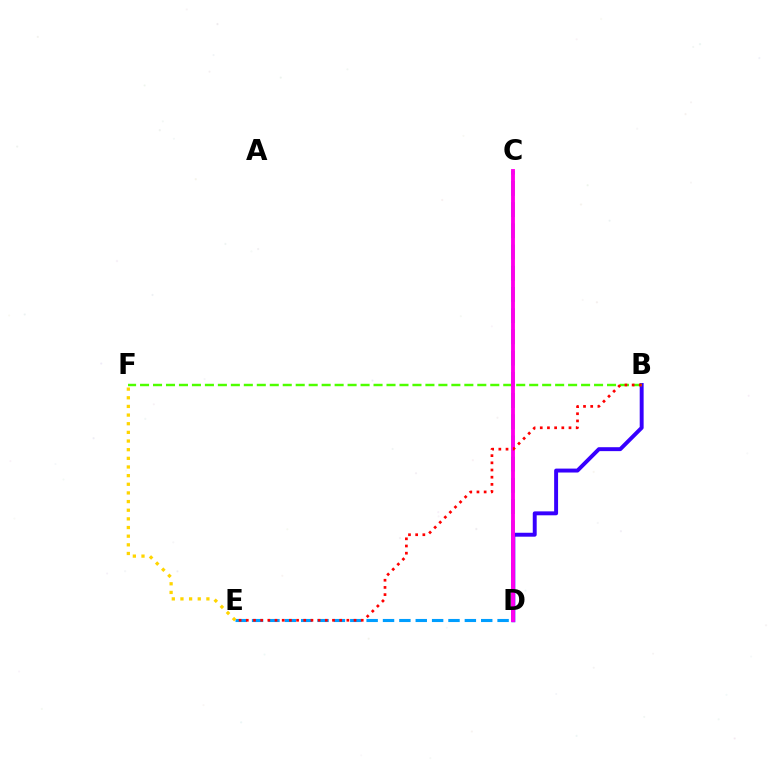{('D', 'E'): [{'color': '#009eff', 'line_style': 'dashed', 'thickness': 2.22}], ('C', 'D'): [{'color': '#00ff86', 'line_style': 'dashed', 'thickness': 2.88}, {'color': '#ff00ed', 'line_style': 'solid', 'thickness': 2.78}], ('B', 'D'): [{'color': '#3700ff', 'line_style': 'solid', 'thickness': 2.83}], ('B', 'F'): [{'color': '#4fff00', 'line_style': 'dashed', 'thickness': 1.76}], ('E', 'F'): [{'color': '#ffd500', 'line_style': 'dotted', 'thickness': 2.35}], ('B', 'E'): [{'color': '#ff0000', 'line_style': 'dotted', 'thickness': 1.95}]}